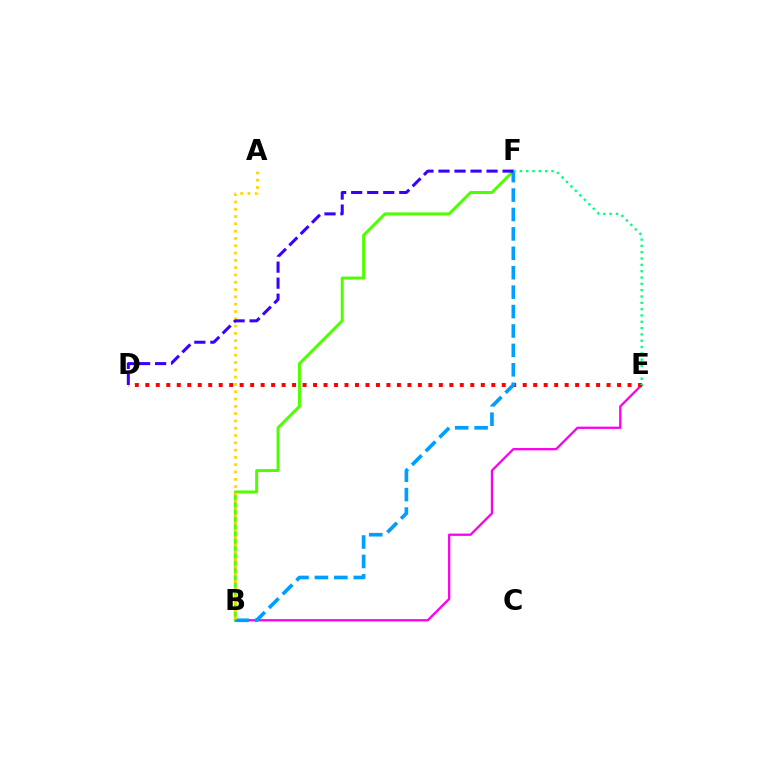{('B', 'E'): [{'color': '#ff00ed', 'line_style': 'solid', 'thickness': 1.65}], ('D', 'E'): [{'color': '#ff0000', 'line_style': 'dotted', 'thickness': 2.85}], ('B', 'F'): [{'color': '#4fff00', 'line_style': 'solid', 'thickness': 2.13}, {'color': '#009eff', 'line_style': 'dashed', 'thickness': 2.64}], ('A', 'B'): [{'color': '#ffd500', 'line_style': 'dotted', 'thickness': 1.98}], ('E', 'F'): [{'color': '#00ff86', 'line_style': 'dotted', 'thickness': 1.72}], ('D', 'F'): [{'color': '#3700ff', 'line_style': 'dashed', 'thickness': 2.18}]}